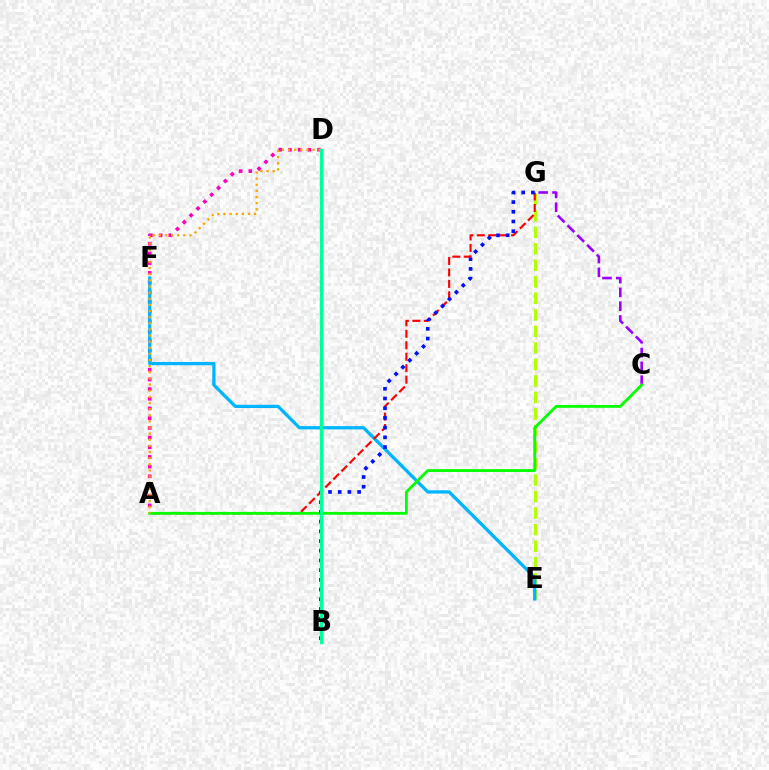{('A', 'D'): [{'color': '#ff00bd', 'line_style': 'dotted', 'thickness': 2.63}, {'color': '#ffa500', 'line_style': 'dotted', 'thickness': 1.67}], ('E', 'G'): [{'color': '#b3ff00', 'line_style': 'dashed', 'thickness': 2.24}], ('C', 'G'): [{'color': '#9b00ff', 'line_style': 'dashed', 'thickness': 1.88}], ('E', 'F'): [{'color': '#00b5ff', 'line_style': 'solid', 'thickness': 2.35}], ('A', 'G'): [{'color': '#ff0000', 'line_style': 'dashed', 'thickness': 1.56}], ('A', 'C'): [{'color': '#08ff00', 'line_style': 'solid', 'thickness': 2.04}], ('B', 'G'): [{'color': '#0010ff', 'line_style': 'dotted', 'thickness': 2.64}], ('B', 'D'): [{'color': '#00ff9d', 'line_style': 'solid', 'thickness': 2.42}]}